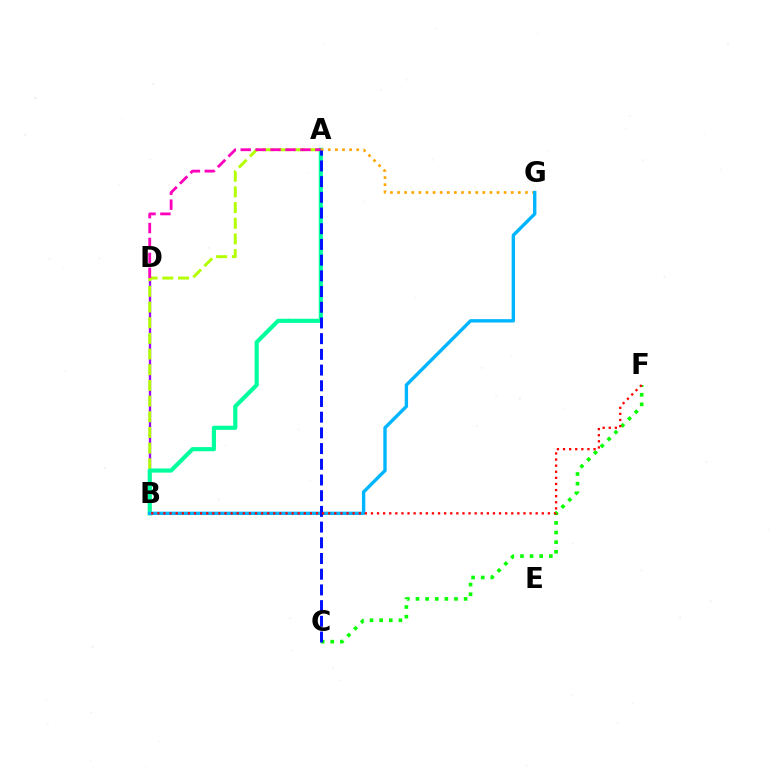{('B', 'D'): [{'color': '#9b00ff', 'line_style': 'solid', 'thickness': 1.68}], ('A', 'B'): [{'color': '#b3ff00', 'line_style': 'dashed', 'thickness': 2.13}, {'color': '#00ff9d', 'line_style': 'solid', 'thickness': 2.99}], ('A', 'D'): [{'color': '#ff00bd', 'line_style': 'dashed', 'thickness': 2.03}], ('C', 'F'): [{'color': '#08ff00', 'line_style': 'dotted', 'thickness': 2.61}], ('A', 'G'): [{'color': '#ffa500', 'line_style': 'dotted', 'thickness': 1.93}], ('B', 'G'): [{'color': '#00b5ff', 'line_style': 'solid', 'thickness': 2.42}], ('A', 'C'): [{'color': '#0010ff', 'line_style': 'dashed', 'thickness': 2.13}], ('B', 'F'): [{'color': '#ff0000', 'line_style': 'dotted', 'thickness': 1.66}]}